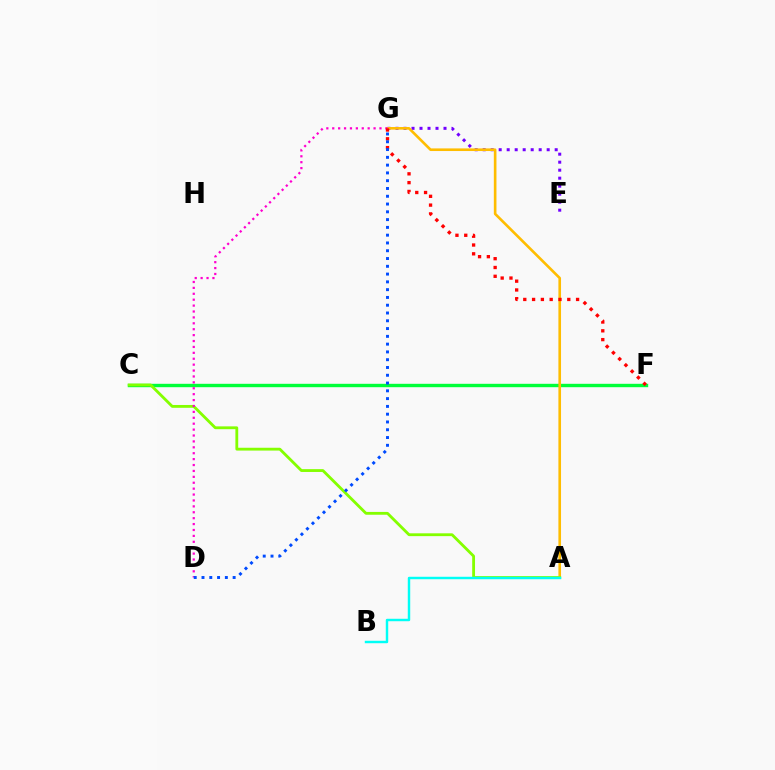{('E', 'G'): [{'color': '#7200ff', 'line_style': 'dotted', 'thickness': 2.17}], ('C', 'F'): [{'color': '#00ff39', 'line_style': 'solid', 'thickness': 2.45}], ('A', 'G'): [{'color': '#ffbd00', 'line_style': 'solid', 'thickness': 1.89}], ('A', 'C'): [{'color': '#84ff00', 'line_style': 'solid', 'thickness': 2.03}], ('A', 'B'): [{'color': '#00fff6', 'line_style': 'solid', 'thickness': 1.76}], ('D', 'G'): [{'color': '#ff00cf', 'line_style': 'dotted', 'thickness': 1.6}, {'color': '#004bff', 'line_style': 'dotted', 'thickness': 2.11}], ('F', 'G'): [{'color': '#ff0000', 'line_style': 'dotted', 'thickness': 2.39}]}